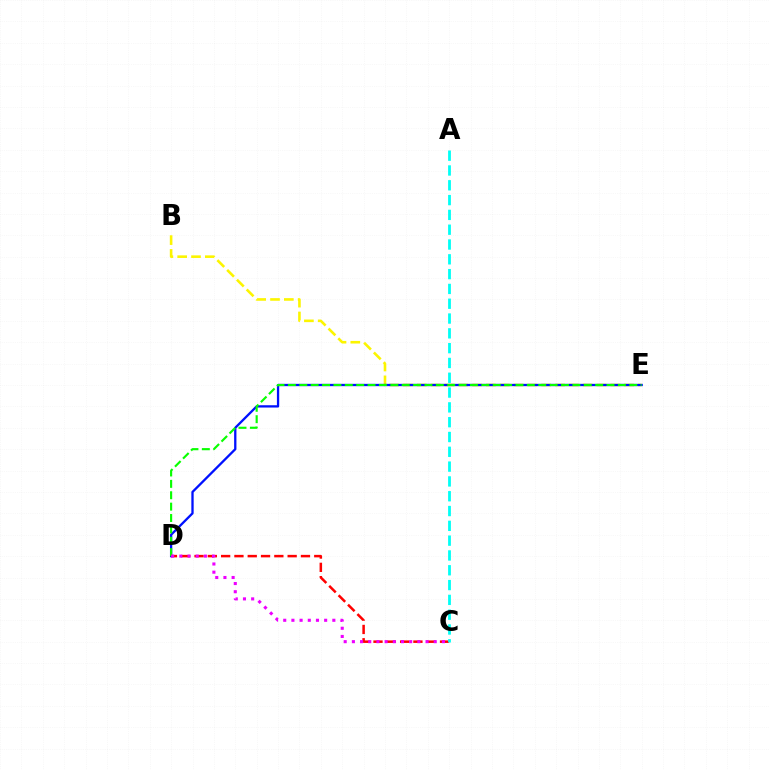{('B', 'E'): [{'color': '#fcf500', 'line_style': 'dashed', 'thickness': 1.88}], ('D', 'E'): [{'color': '#0010ff', 'line_style': 'solid', 'thickness': 1.66}, {'color': '#08ff00', 'line_style': 'dashed', 'thickness': 1.55}], ('C', 'D'): [{'color': '#ff0000', 'line_style': 'dashed', 'thickness': 1.81}, {'color': '#ee00ff', 'line_style': 'dotted', 'thickness': 2.22}], ('A', 'C'): [{'color': '#00fff6', 'line_style': 'dashed', 'thickness': 2.01}]}